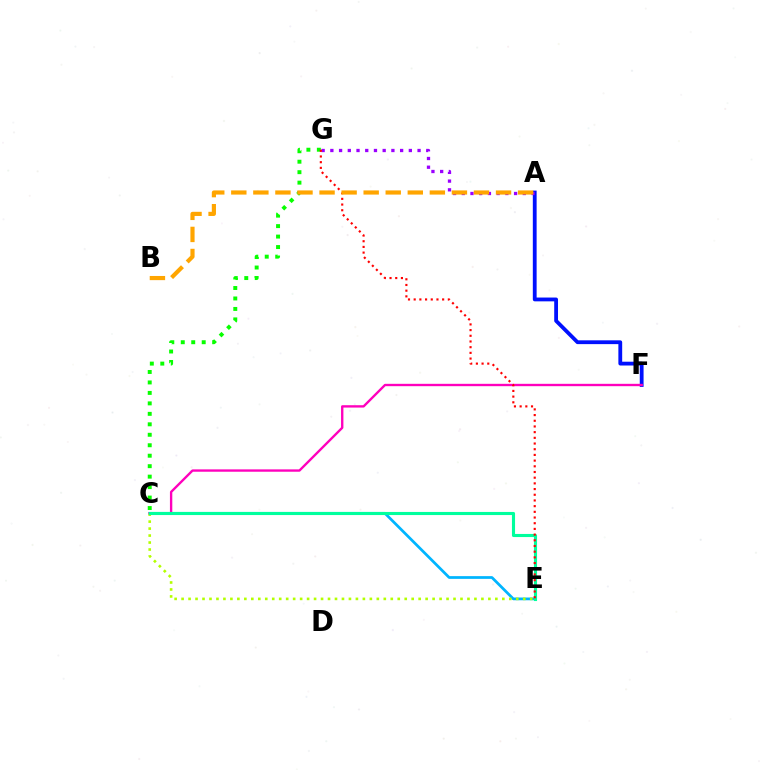{('C', 'E'): [{'color': '#00b5ff', 'line_style': 'solid', 'thickness': 1.98}, {'color': '#b3ff00', 'line_style': 'dotted', 'thickness': 1.89}, {'color': '#00ff9d', 'line_style': 'solid', 'thickness': 2.24}], ('A', 'F'): [{'color': '#0010ff', 'line_style': 'solid', 'thickness': 2.74}], ('C', 'F'): [{'color': '#ff00bd', 'line_style': 'solid', 'thickness': 1.7}], ('A', 'G'): [{'color': '#9b00ff', 'line_style': 'dotted', 'thickness': 2.37}], ('C', 'G'): [{'color': '#08ff00', 'line_style': 'dotted', 'thickness': 2.84}], ('E', 'G'): [{'color': '#ff0000', 'line_style': 'dotted', 'thickness': 1.55}], ('A', 'B'): [{'color': '#ffa500', 'line_style': 'dashed', 'thickness': 3.0}]}